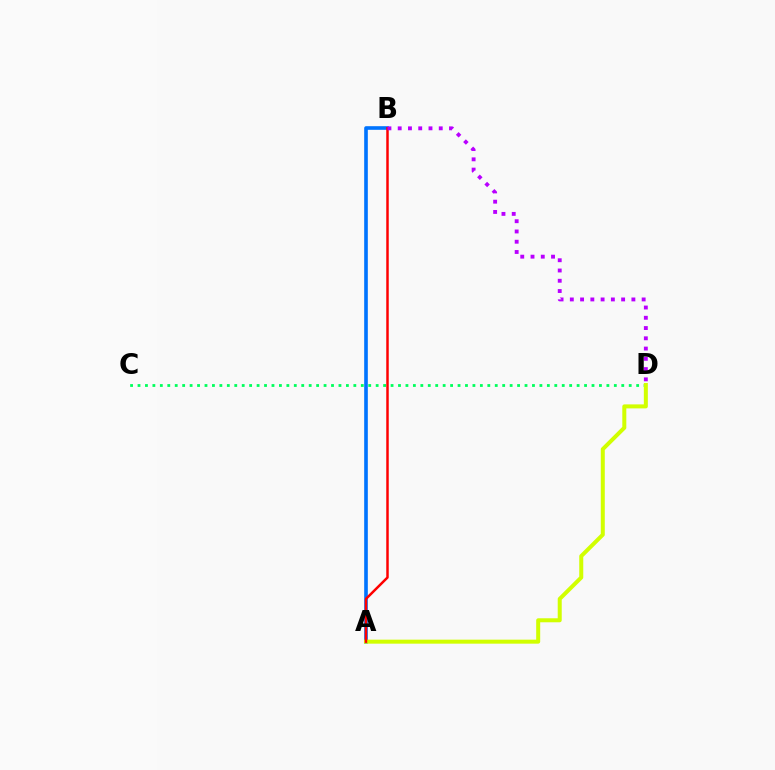{('C', 'D'): [{'color': '#00ff5c', 'line_style': 'dotted', 'thickness': 2.02}], ('A', 'B'): [{'color': '#0074ff', 'line_style': 'solid', 'thickness': 2.61}, {'color': '#ff0000', 'line_style': 'solid', 'thickness': 1.79}], ('A', 'D'): [{'color': '#d1ff00', 'line_style': 'solid', 'thickness': 2.88}], ('B', 'D'): [{'color': '#b900ff', 'line_style': 'dotted', 'thickness': 2.79}]}